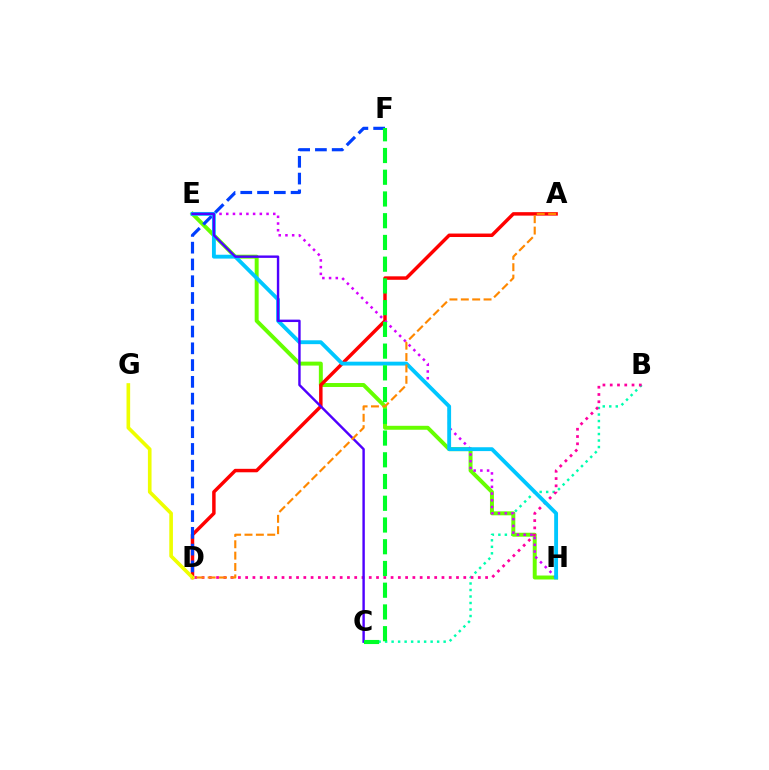{('B', 'C'): [{'color': '#00ffaf', 'line_style': 'dotted', 'thickness': 1.77}], ('E', 'H'): [{'color': '#66ff00', 'line_style': 'solid', 'thickness': 2.85}, {'color': '#d600ff', 'line_style': 'dotted', 'thickness': 1.82}, {'color': '#00c7ff', 'line_style': 'solid', 'thickness': 2.78}], ('A', 'D'): [{'color': '#ff0000', 'line_style': 'solid', 'thickness': 2.5}, {'color': '#ff8800', 'line_style': 'dashed', 'thickness': 1.54}], ('D', 'F'): [{'color': '#003fff', 'line_style': 'dashed', 'thickness': 2.28}], ('B', 'D'): [{'color': '#ff00a0', 'line_style': 'dotted', 'thickness': 1.98}], ('D', 'G'): [{'color': '#eeff00', 'line_style': 'solid', 'thickness': 2.62}], ('C', 'E'): [{'color': '#4f00ff', 'line_style': 'solid', 'thickness': 1.74}], ('C', 'F'): [{'color': '#00ff27', 'line_style': 'dashed', 'thickness': 2.95}]}